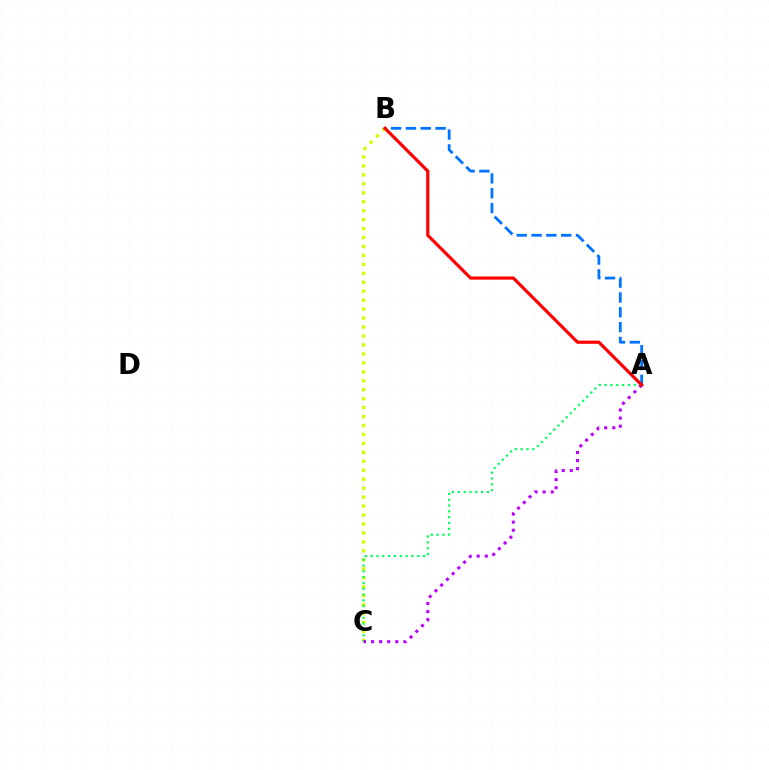{('B', 'C'): [{'color': '#d1ff00', 'line_style': 'dotted', 'thickness': 2.43}], ('A', 'C'): [{'color': '#00ff5c', 'line_style': 'dotted', 'thickness': 1.58}, {'color': '#b900ff', 'line_style': 'dotted', 'thickness': 2.2}], ('A', 'B'): [{'color': '#0074ff', 'line_style': 'dashed', 'thickness': 2.01}, {'color': '#ff0000', 'line_style': 'solid', 'thickness': 2.29}]}